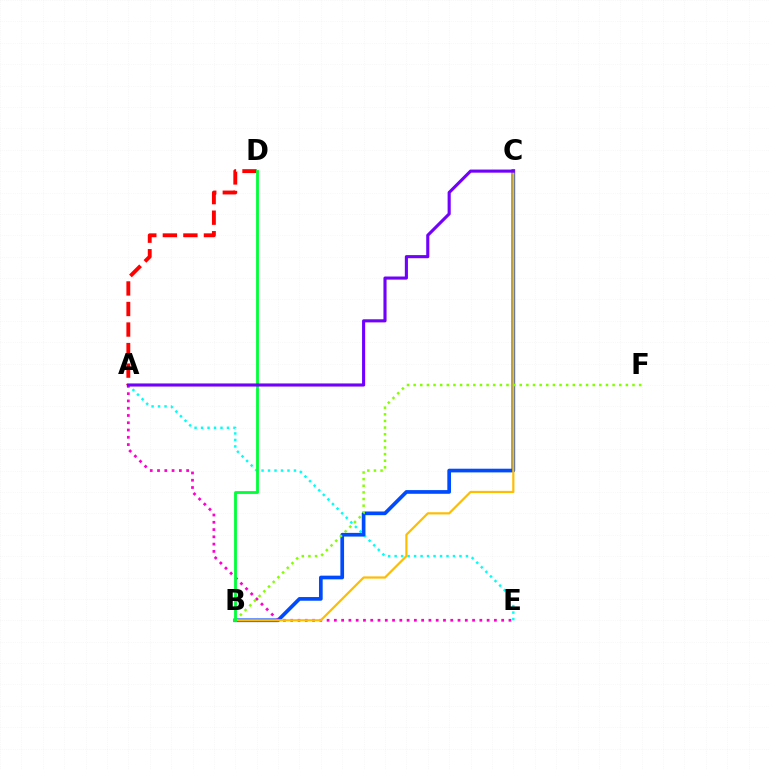{('A', 'E'): [{'color': '#00fff6', 'line_style': 'dotted', 'thickness': 1.76}, {'color': '#ff00cf', 'line_style': 'dotted', 'thickness': 1.98}], ('B', 'C'): [{'color': '#004bff', 'line_style': 'solid', 'thickness': 2.65}, {'color': '#ffbd00', 'line_style': 'solid', 'thickness': 1.57}], ('A', 'D'): [{'color': '#ff0000', 'line_style': 'dashed', 'thickness': 2.79}], ('B', 'F'): [{'color': '#84ff00', 'line_style': 'dotted', 'thickness': 1.8}], ('B', 'D'): [{'color': '#00ff39', 'line_style': 'solid', 'thickness': 2.03}], ('A', 'C'): [{'color': '#7200ff', 'line_style': 'solid', 'thickness': 2.24}]}